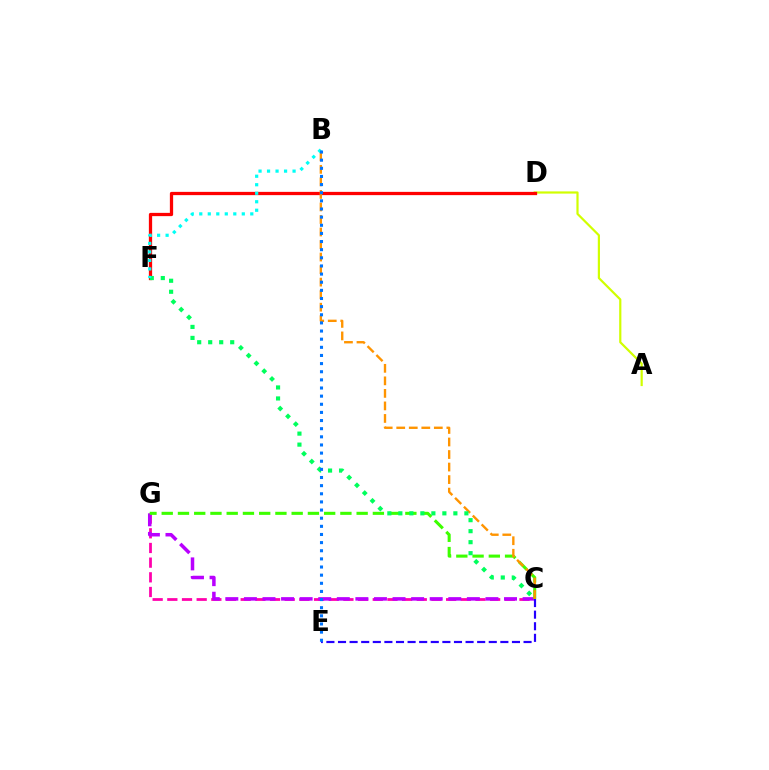{('A', 'D'): [{'color': '#d1ff00', 'line_style': 'solid', 'thickness': 1.58}], ('D', 'F'): [{'color': '#ff0000', 'line_style': 'solid', 'thickness': 2.35}], ('C', 'G'): [{'color': '#ff00ac', 'line_style': 'dashed', 'thickness': 1.99}, {'color': '#b900ff', 'line_style': 'dashed', 'thickness': 2.52}, {'color': '#3dff00', 'line_style': 'dashed', 'thickness': 2.21}], ('B', 'C'): [{'color': '#ff9400', 'line_style': 'dashed', 'thickness': 1.7}], ('C', 'F'): [{'color': '#00ff5c', 'line_style': 'dotted', 'thickness': 2.99}], ('B', 'F'): [{'color': '#00fff6', 'line_style': 'dotted', 'thickness': 2.31}], ('C', 'E'): [{'color': '#2500ff', 'line_style': 'dashed', 'thickness': 1.58}], ('B', 'E'): [{'color': '#0074ff', 'line_style': 'dotted', 'thickness': 2.21}]}